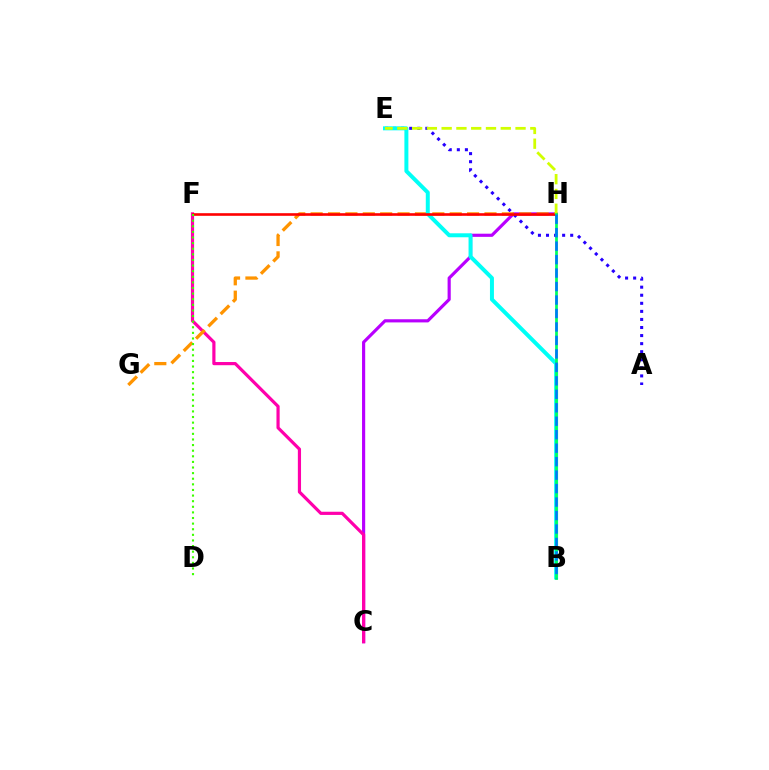{('C', 'H'): [{'color': '#b900ff', 'line_style': 'solid', 'thickness': 2.27}], ('C', 'F'): [{'color': '#ff00ac', 'line_style': 'solid', 'thickness': 2.29}], ('A', 'E'): [{'color': '#2500ff', 'line_style': 'dotted', 'thickness': 2.19}], ('G', 'H'): [{'color': '#ff9400', 'line_style': 'dashed', 'thickness': 2.36}], ('B', 'E'): [{'color': '#00fff6', 'line_style': 'solid', 'thickness': 2.86}], ('F', 'H'): [{'color': '#ff0000', 'line_style': 'solid', 'thickness': 1.88}], ('E', 'H'): [{'color': '#d1ff00', 'line_style': 'dashed', 'thickness': 2.01}], ('D', 'F'): [{'color': '#3dff00', 'line_style': 'dotted', 'thickness': 1.52}], ('B', 'H'): [{'color': '#00ff5c', 'line_style': 'solid', 'thickness': 1.97}, {'color': '#0074ff', 'line_style': 'dashed', 'thickness': 1.83}]}